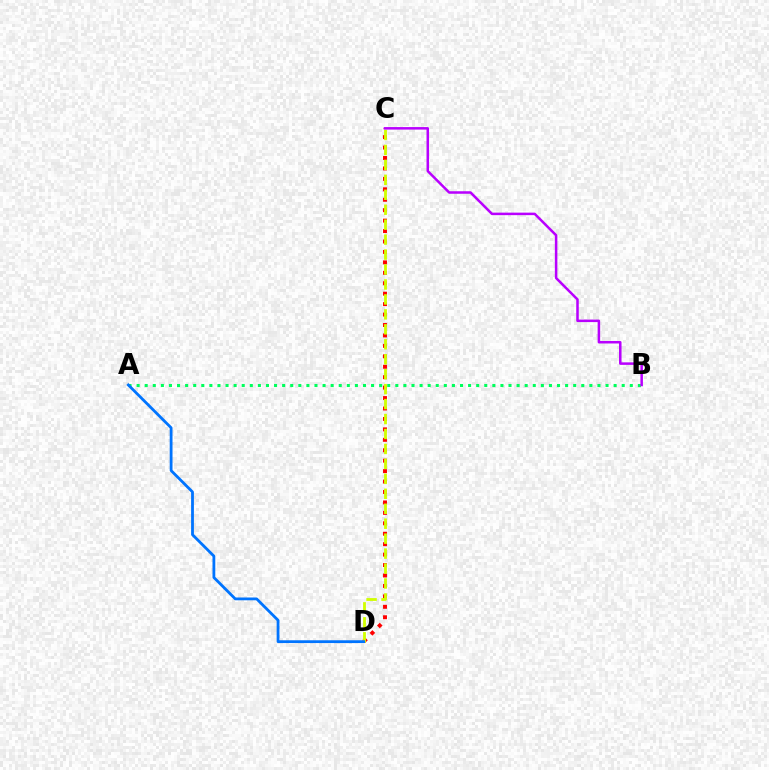{('A', 'B'): [{'color': '#00ff5c', 'line_style': 'dotted', 'thickness': 2.2}], ('C', 'D'): [{'color': '#ff0000', 'line_style': 'dotted', 'thickness': 2.84}, {'color': '#d1ff00', 'line_style': 'dashed', 'thickness': 2.03}], ('B', 'C'): [{'color': '#b900ff', 'line_style': 'solid', 'thickness': 1.81}], ('A', 'D'): [{'color': '#0074ff', 'line_style': 'solid', 'thickness': 2.01}]}